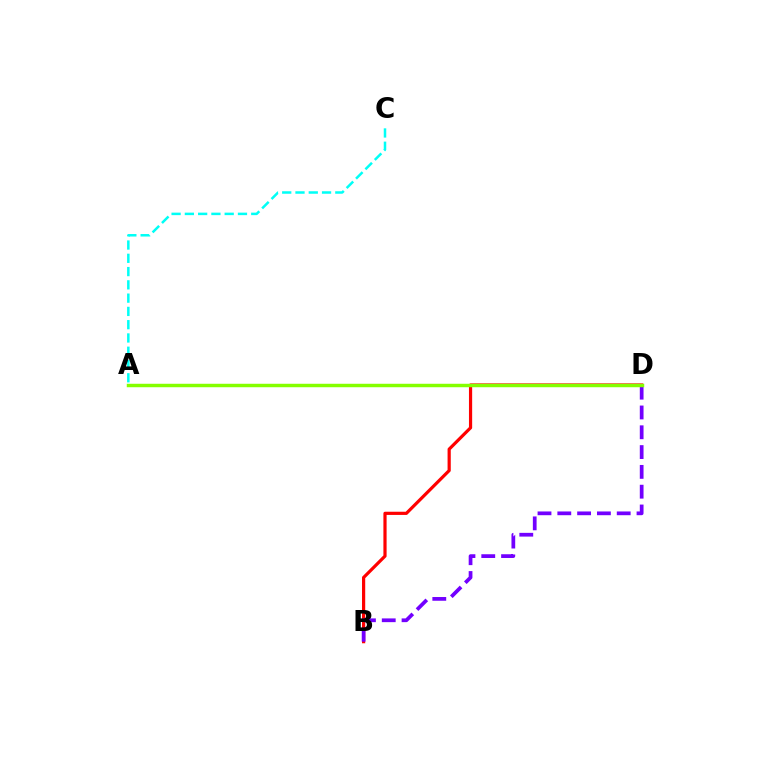{('B', 'D'): [{'color': '#ff0000', 'line_style': 'solid', 'thickness': 2.3}, {'color': '#7200ff', 'line_style': 'dashed', 'thickness': 2.69}], ('A', 'C'): [{'color': '#00fff6', 'line_style': 'dashed', 'thickness': 1.8}], ('A', 'D'): [{'color': '#84ff00', 'line_style': 'solid', 'thickness': 2.49}]}